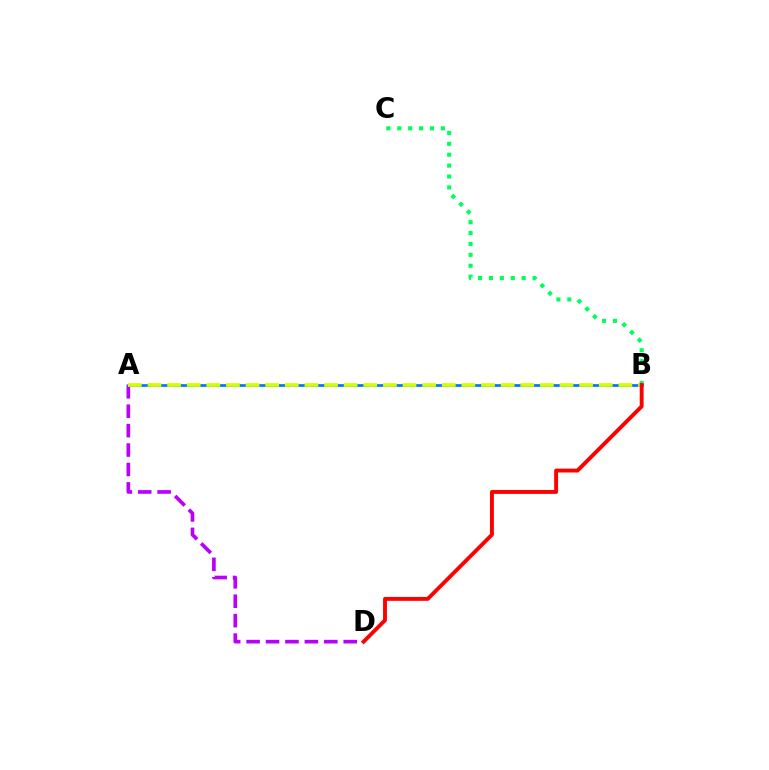{('B', 'C'): [{'color': '#00ff5c', 'line_style': 'dotted', 'thickness': 2.96}], ('A', 'D'): [{'color': '#b900ff', 'line_style': 'dashed', 'thickness': 2.64}], ('A', 'B'): [{'color': '#0074ff', 'line_style': 'solid', 'thickness': 1.94}, {'color': '#d1ff00', 'line_style': 'dashed', 'thickness': 2.67}], ('B', 'D'): [{'color': '#ff0000', 'line_style': 'solid', 'thickness': 2.8}]}